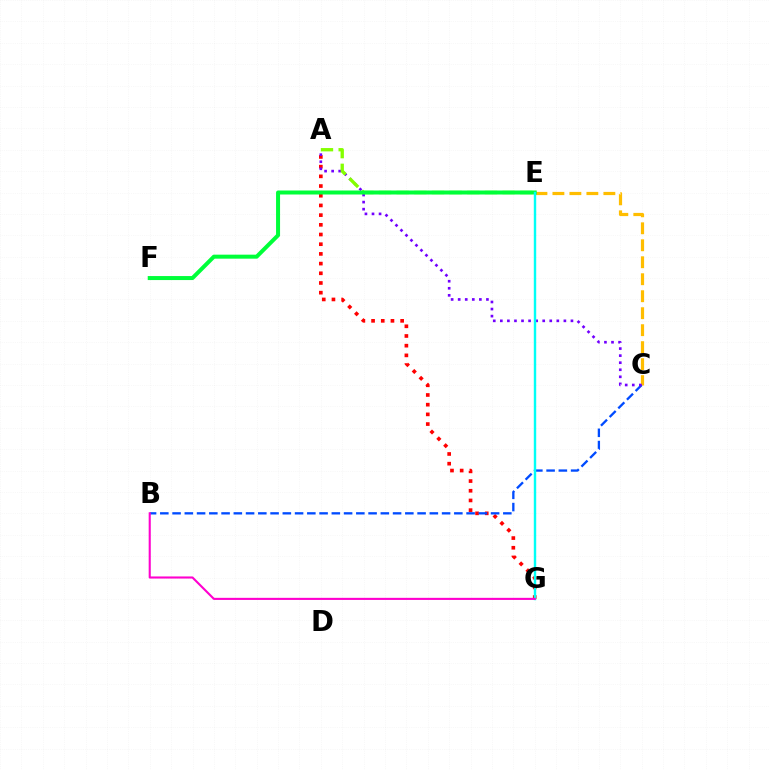{('C', 'E'): [{'color': '#ffbd00', 'line_style': 'dashed', 'thickness': 2.31}], ('A', 'G'): [{'color': '#ff0000', 'line_style': 'dotted', 'thickness': 2.63}], ('B', 'C'): [{'color': '#004bff', 'line_style': 'dashed', 'thickness': 1.66}], ('A', 'C'): [{'color': '#7200ff', 'line_style': 'dotted', 'thickness': 1.92}], ('A', 'E'): [{'color': '#84ff00', 'line_style': 'dashed', 'thickness': 2.4}], ('E', 'F'): [{'color': '#00ff39', 'line_style': 'solid', 'thickness': 2.88}], ('E', 'G'): [{'color': '#00fff6', 'line_style': 'solid', 'thickness': 1.74}], ('B', 'G'): [{'color': '#ff00cf', 'line_style': 'solid', 'thickness': 1.51}]}